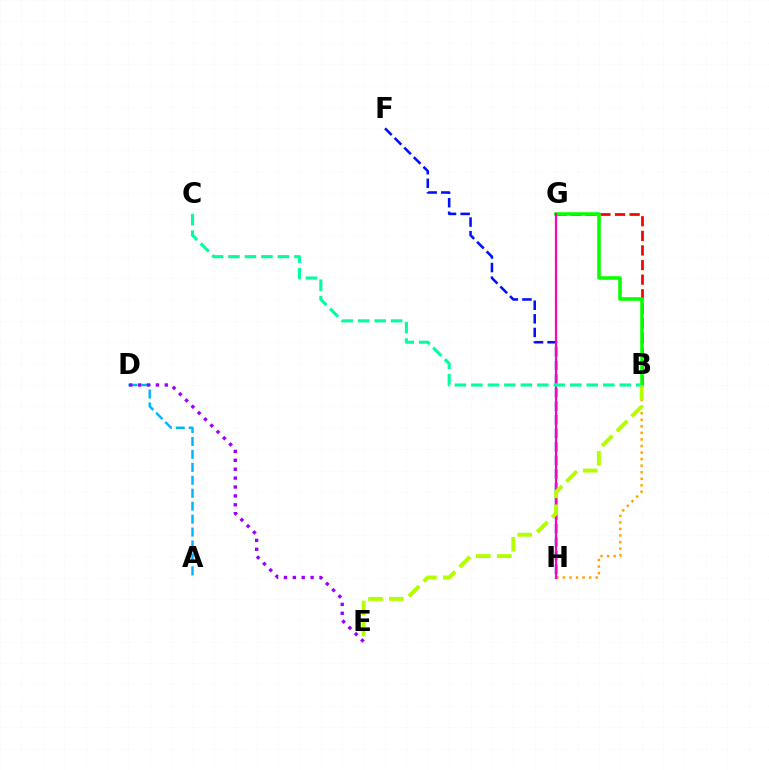{('B', 'G'): [{'color': '#ff0000', 'line_style': 'dashed', 'thickness': 1.98}, {'color': '#08ff00', 'line_style': 'solid', 'thickness': 2.56}], ('F', 'H'): [{'color': '#0010ff', 'line_style': 'dashed', 'thickness': 1.85}], ('B', 'H'): [{'color': '#ffa500', 'line_style': 'dotted', 'thickness': 1.78}], ('A', 'D'): [{'color': '#00b5ff', 'line_style': 'dashed', 'thickness': 1.76}], ('G', 'H'): [{'color': '#ff00bd', 'line_style': 'solid', 'thickness': 1.59}], ('D', 'E'): [{'color': '#9b00ff', 'line_style': 'dotted', 'thickness': 2.42}], ('B', 'C'): [{'color': '#00ff9d', 'line_style': 'dashed', 'thickness': 2.24}], ('B', 'E'): [{'color': '#b3ff00', 'line_style': 'dashed', 'thickness': 2.84}]}